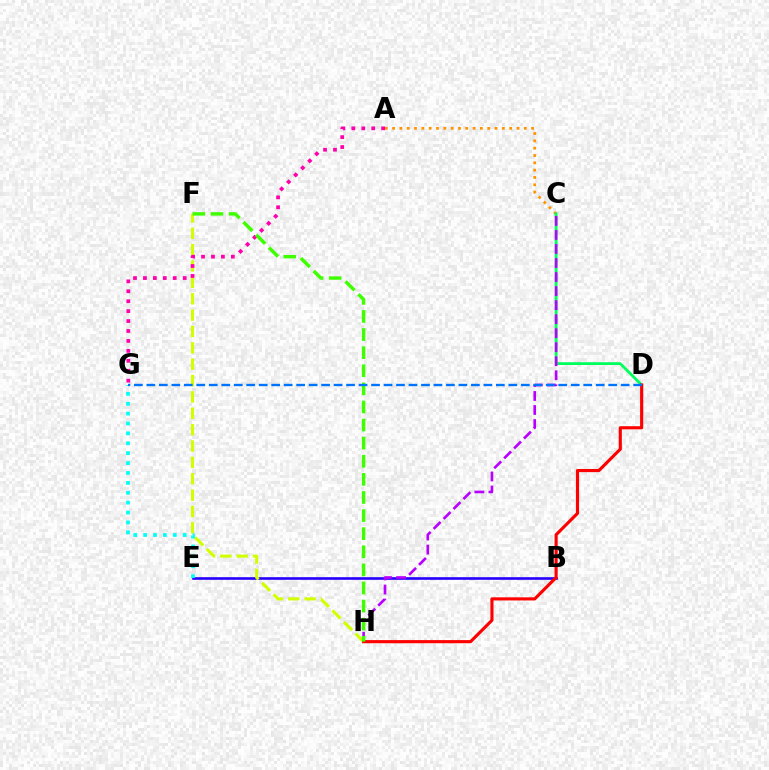{('B', 'E'): [{'color': '#2500ff', 'line_style': 'solid', 'thickness': 1.89}], ('A', 'C'): [{'color': '#ff9400', 'line_style': 'dotted', 'thickness': 1.99}], ('C', 'D'): [{'color': '#00ff5c', 'line_style': 'solid', 'thickness': 2.01}], ('C', 'H'): [{'color': '#b900ff', 'line_style': 'dashed', 'thickness': 1.91}], ('F', 'H'): [{'color': '#d1ff00', 'line_style': 'dashed', 'thickness': 2.22}, {'color': '#3dff00', 'line_style': 'dashed', 'thickness': 2.46}], ('D', 'H'): [{'color': '#ff0000', 'line_style': 'solid', 'thickness': 2.26}], ('A', 'G'): [{'color': '#ff00ac', 'line_style': 'dotted', 'thickness': 2.7}], ('E', 'G'): [{'color': '#00fff6', 'line_style': 'dotted', 'thickness': 2.69}], ('D', 'G'): [{'color': '#0074ff', 'line_style': 'dashed', 'thickness': 1.7}]}